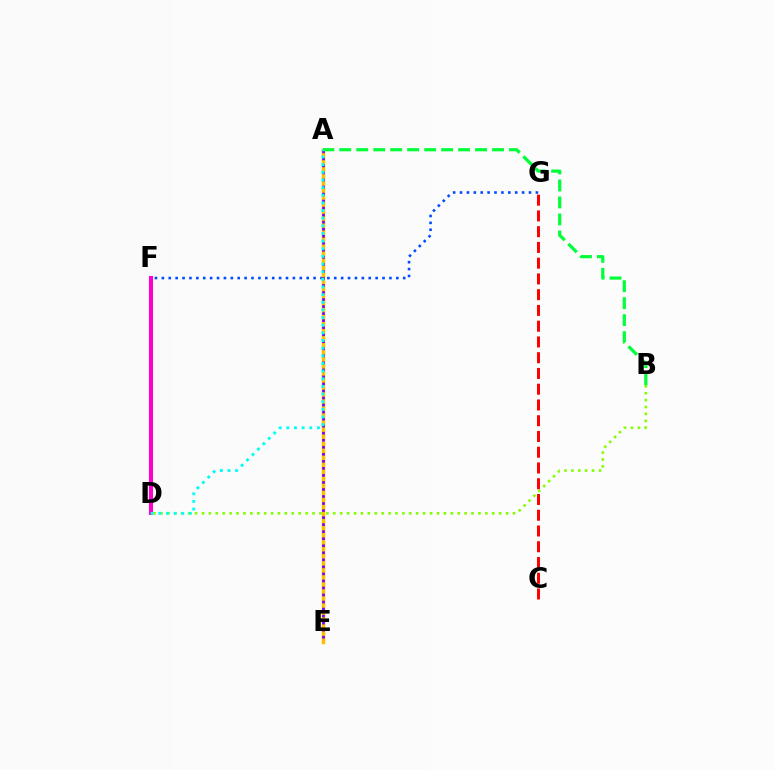{('D', 'F'): [{'color': '#ff00cf', 'line_style': 'solid', 'thickness': 2.91}], ('F', 'G'): [{'color': '#004bff', 'line_style': 'dotted', 'thickness': 1.87}], ('A', 'E'): [{'color': '#ffbd00', 'line_style': 'solid', 'thickness': 2.51}, {'color': '#7200ff', 'line_style': 'dotted', 'thickness': 1.91}], ('B', 'D'): [{'color': '#84ff00', 'line_style': 'dotted', 'thickness': 1.88}], ('A', 'B'): [{'color': '#00ff39', 'line_style': 'dashed', 'thickness': 2.31}], ('A', 'D'): [{'color': '#00fff6', 'line_style': 'dotted', 'thickness': 2.08}], ('C', 'G'): [{'color': '#ff0000', 'line_style': 'dashed', 'thickness': 2.14}]}